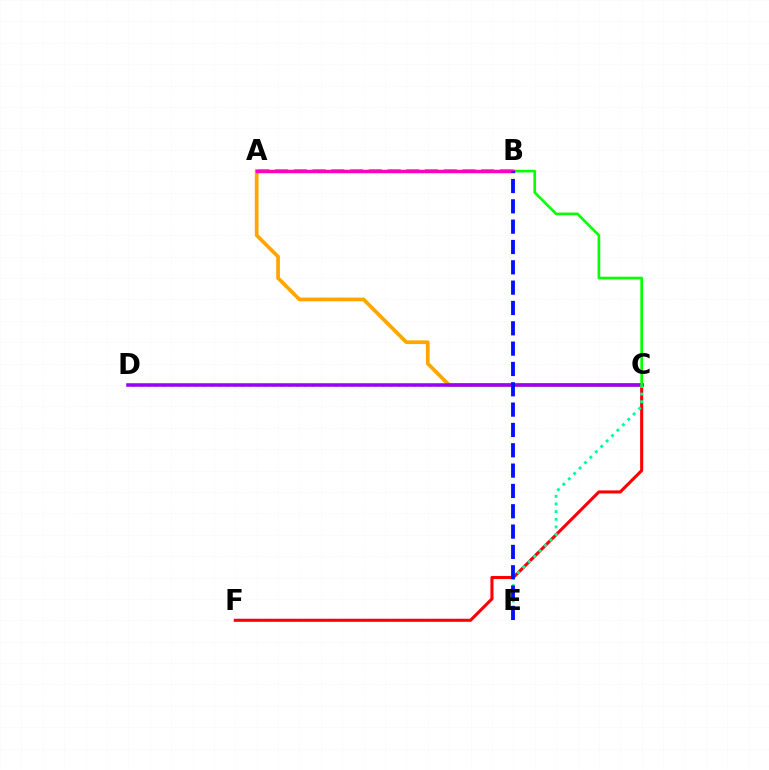{('A', 'B'): [{'color': '#00b5ff', 'line_style': 'dashed', 'thickness': 2.54}, {'color': '#ff00bd', 'line_style': 'solid', 'thickness': 2.5}], ('A', 'C'): [{'color': '#ffa500', 'line_style': 'solid', 'thickness': 2.66}], ('C', 'D'): [{'color': '#b3ff00', 'line_style': 'dotted', 'thickness': 2.12}, {'color': '#9b00ff', 'line_style': 'solid', 'thickness': 2.56}], ('C', 'F'): [{'color': '#ff0000', 'line_style': 'solid', 'thickness': 2.21}], ('C', 'E'): [{'color': '#00ff9d', 'line_style': 'dotted', 'thickness': 2.08}], ('B', 'C'): [{'color': '#08ff00', 'line_style': 'solid', 'thickness': 1.92}], ('B', 'E'): [{'color': '#0010ff', 'line_style': 'dashed', 'thickness': 2.76}]}